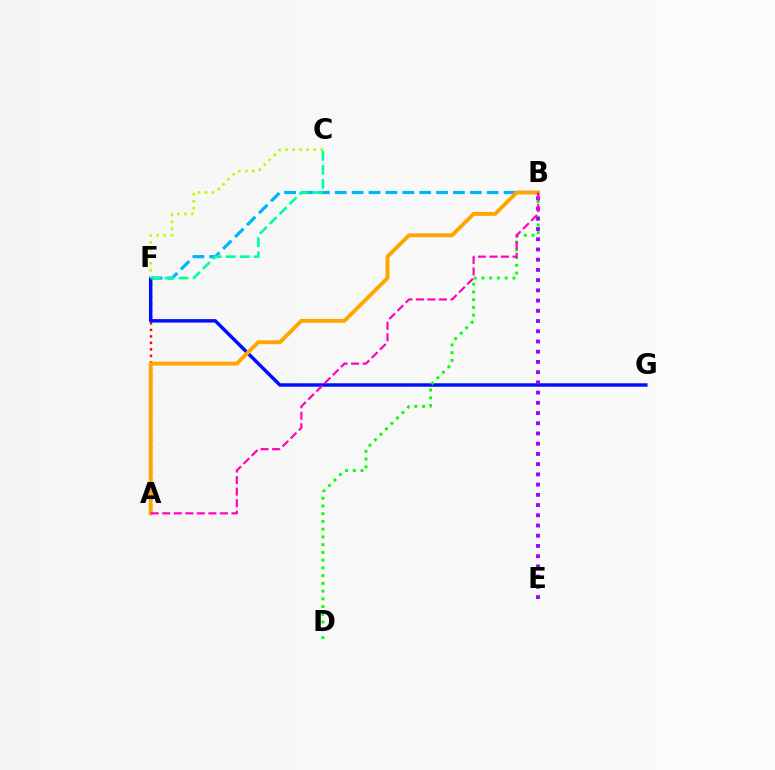{('A', 'F'): [{'color': '#ff0000', 'line_style': 'dotted', 'thickness': 1.76}], ('B', 'F'): [{'color': '#00b5ff', 'line_style': 'dashed', 'thickness': 2.29}], ('F', 'G'): [{'color': '#0010ff', 'line_style': 'solid', 'thickness': 2.49}], ('B', 'D'): [{'color': '#08ff00', 'line_style': 'dotted', 'thickness': 2.1}], ('C', 'F'): [{'color': '#b3ff00', 'line_style': 'dotted', 'thickness': 1.9}, {'color': '#00ff9d', 'line_style': 'dashed', 'thickness': 1.9}], ('A', 'B'): [{'color': '#ffa500', 'line_style': 'solid', 'thickness': 2.79}, {'color': '#ff00bd', 'line_style': 'dashed', 'thickness': 1.57}], ('B', 'E'): [{'color': '#9b00ff', 'line_style': 'dotted', 'thickness': 2.78}]}